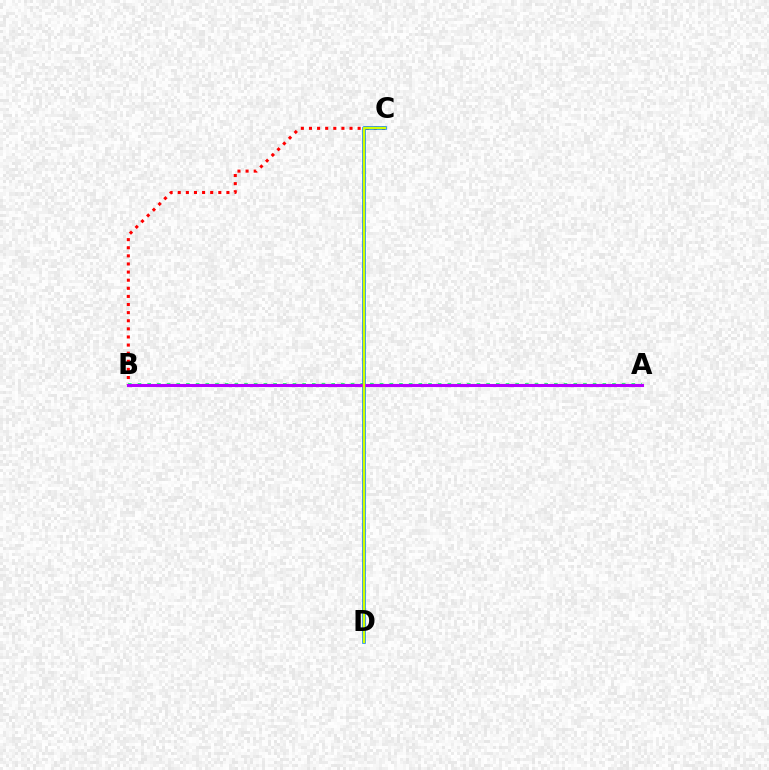{('B', 'C'): [{'color': '#ff0000', 'line_style': 'dotted', 'thickness': 2.2}], ('A', 'B'): [{'color': '#00ff5c', 'line_style': 'dotted', 'thickness': 2.63}, {'color': '#b900ff', 'line_style': 'solid', 'thickness': 2.23}], ('C', 'D'): [{'color': '#0074ff', 'line_style': 'solid', 'thickness': 2.58}, {'color': '#d1ff00', 'line_style': 'solid', 'thickness': 1.7}]}